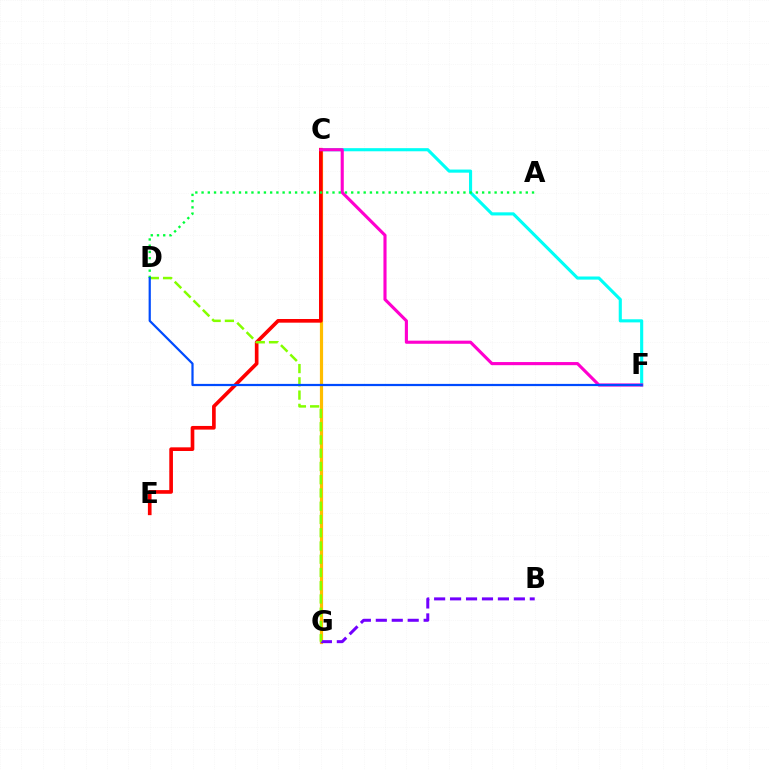{('C', 'G'): [{'color': '#ffbd00', 'line_style': 'solid', 'thickness': 2.3}], ('C', 'F'): [{'color': '#00fff6', 'line_style': 'solid', 'thickness': 2.25}, {'color': '#ff00cf', 'line_style': 'solid', 'thickness': 2.25}], ('C', 'E'): [{'color': '#ff0000', 'line_style': 'solid', 'thickness': 2.64}], ('B', 'G'): [{'color': '#7200ff', 'line_style': 'dashed', 'thickness': 2.17}], ('D', 'G'): [{'color': '#84ff00', 'line_style': 'dashed', 'thickness': 1.8}], ('A', 'D'): [{'color': '#00ff39', 'line_style': 'dotted', 'thickness': 1.69}], ('D', 'F'): [{'color': '#004bff', 'line_style': 'solid', 'thickness': 1.6}]}